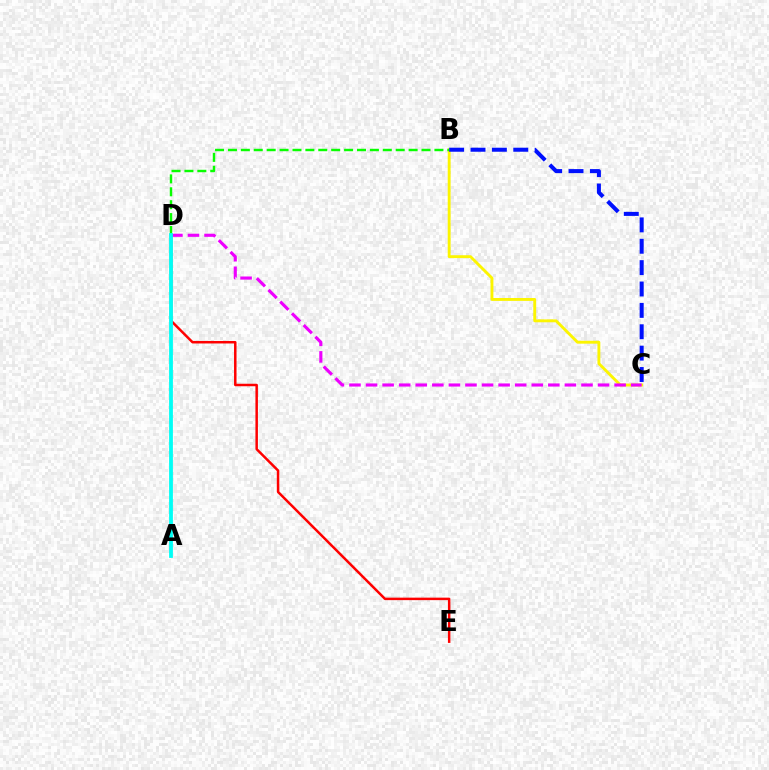{('B', 'C'): [{'color': '#fcf500', 'line_style': 'solid', 'thickness': 2.08}, {'color': '#0010ff', 'line_style': 'dashed', 'thickness': 2.9}], ('C', 'D'): [{'color': '#ee00ff', 'line_style': 'dashed', 'thickness': 2.25}], ('B', 'D'): [{'color': '#08ff00', 'line_style': 'dashed', 'thickness': 1.75}], ('D', 'E'): [{'color': '#ff0000', 'line_style': 'solid', 'thickness': 1.79}], ('A', 'D'): [{'color': '#00fff6', 'line_style': 'solid', 'thickness': 2.73}]}